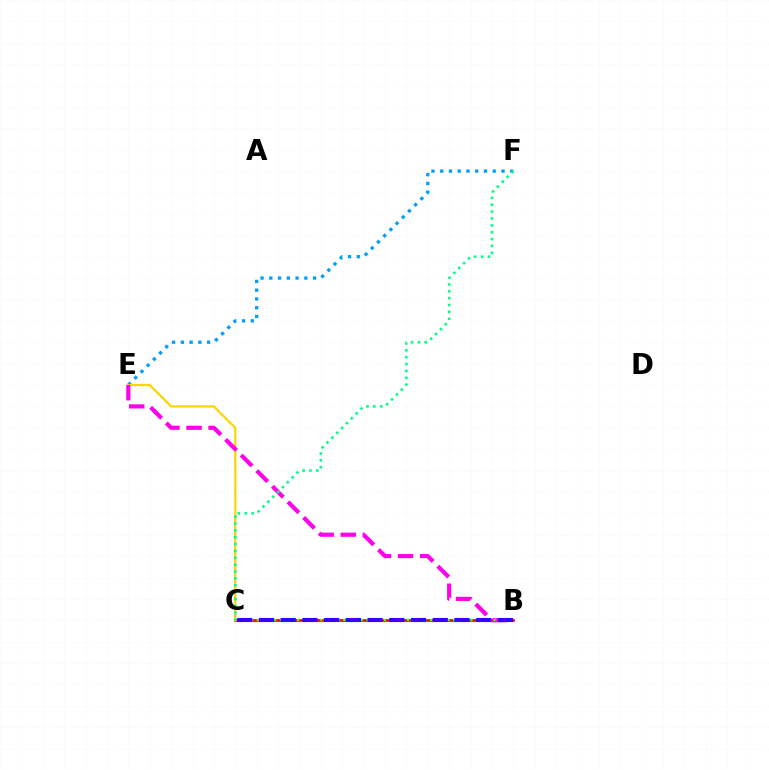{('B', 'C'): [{'color': '#ff0000', 'line_style': 'solid', 'thickness': 1.93}, {'color': '#4fff00', 'line_style': 'dotted', 'thickness': 1.57}, {'color': '#3700ff', 'line_style': 'dashed', 'thickness': 2.95}], ('E', 'F'): [{'color': '#009eff', 'line_style': 'dotted', 'thickness': 2.38}], ('C', 'E'): [{'color': '#ffd500', 'line_style': 'solid', 'thickness': 1.59}], ('B', 'E'): [{'color': '#ff00ed', 'line_style': 'dashed', 'thickness': 3.0}], ('C', 'F'): [{'color': '#00ff86', 'line_style': 'dotted', 'thickness': 1.87}]}